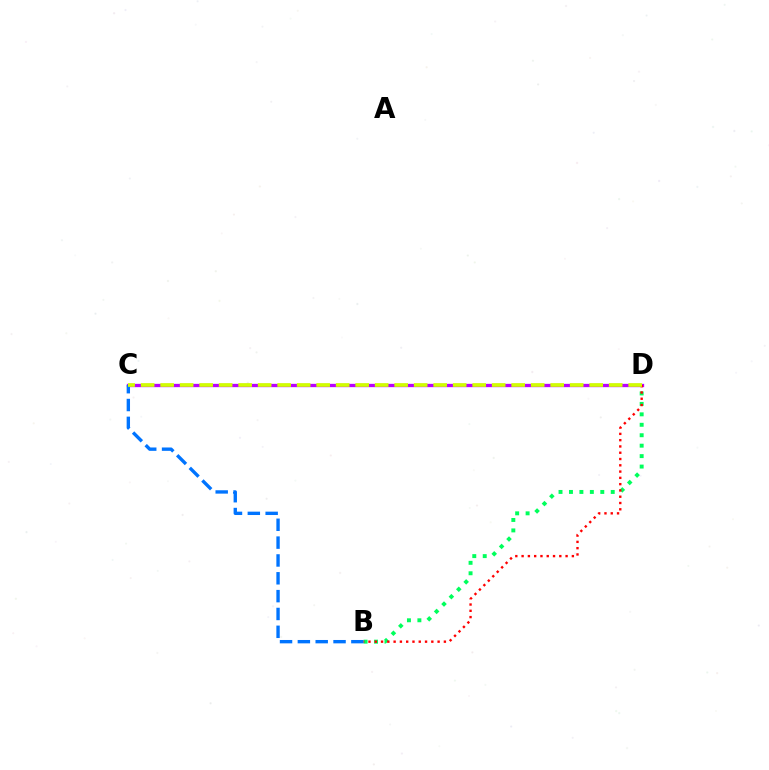{('B', 'D'): [{'color': '#00ff5c', 'line_style': 'dotted', 'thickness': 2.84}, {'color': '#ff0000', 'line_style': 'dotted', 'thickness': 1.71}], ('C', 'D'): [{'color': '#b900ff', 'line_style': 'solid', 'thickness': 2.39}, {'color': '#d1ff00', 'line_style': 'dashed', 'thickness': 2.65}], ('B', 'C'): [{'color': '#0074ff', 'line_style': 'dashed', 'thickness': 2.42}]}